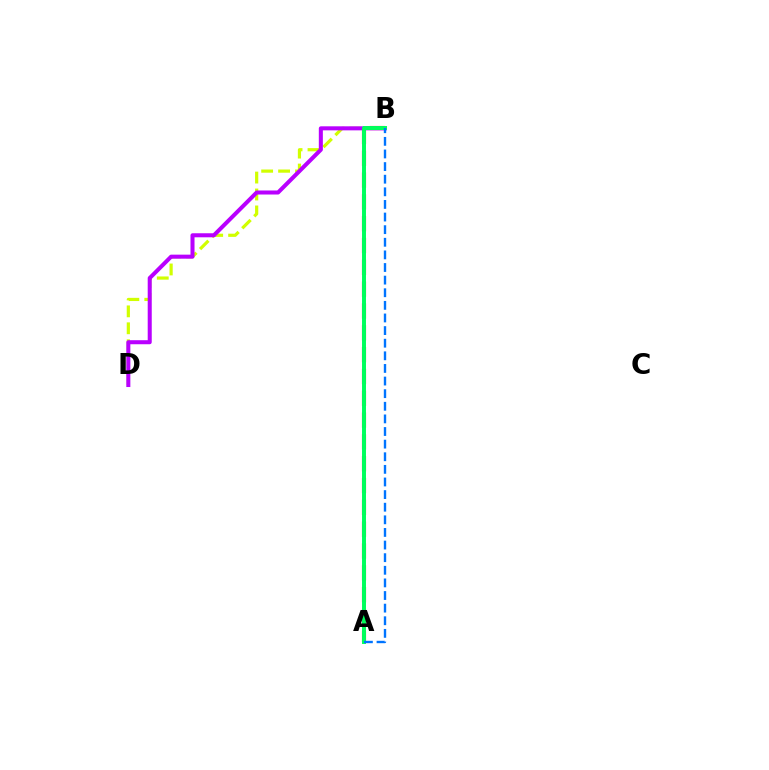{('B', 'D'): [{'color': '#d1ff00', 'line_style': 'dashed', 'thickness': 2.3}, {'color': '#b900ff', 'line_style': 'solid', 'thickness': 2.91}], ('A', 'B'): [{'color': '#ff0000', 'line_style': 'dashed', 'thickness': 2.96}, {'color': '#00ff5c', 'line_style': 'solid', 'thickness': 2.85}, {'color': '#0074ff', 'line_style': 'dashed', 'thickness': 1.71}]}